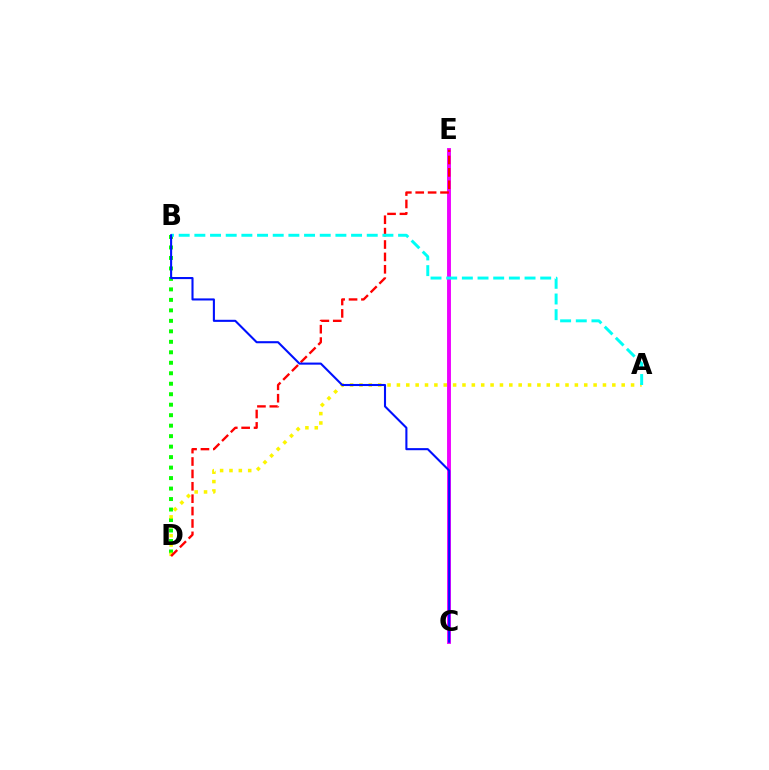{('B', 'D'): [{'color': '#08ff00', 'line_style': 'dotted', 'thickness': 2.85}], ('A', 'D'): [{'color': '#fcf500', 'line_style': 'dotted', 'thickness': 2.54}], ('C', 'E'): [{'color': '#ee00ff', 'line_style': 'solid', 'thickness': 2.8}], ('D', 'E'): [{'color': '#ff0000', 'line_style': 'dashed', 'thickness': 1.68}], ('A', 'B'): [{'color': '#00fff6', 'line_style': 'dashed', 'thickness': 2.13}], ('B', 'C'): [{'color': '#0010ff', 'line_style': 'solid', 'thickness': 1.51}]}